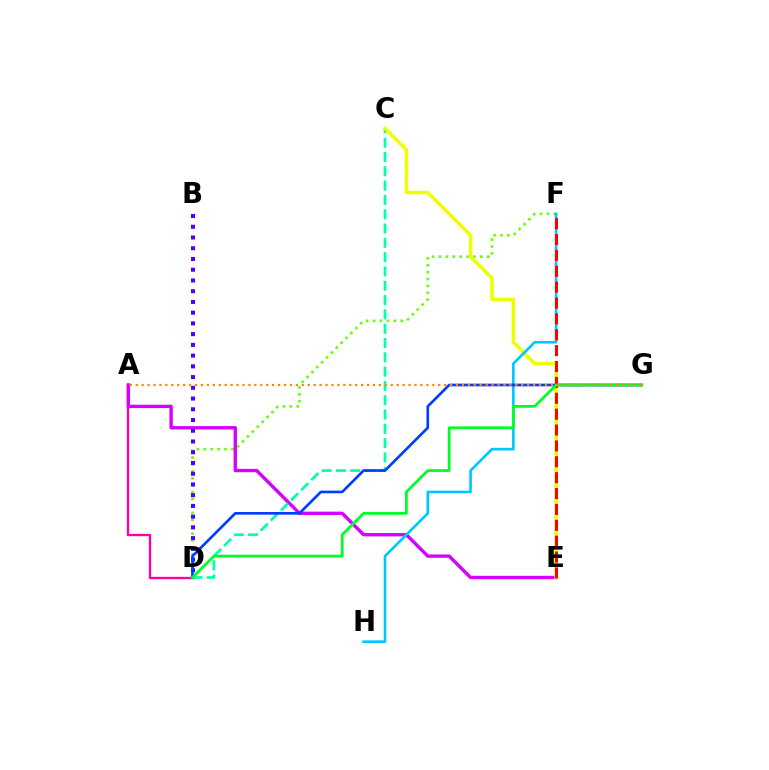{('D', 'F'): [{'color': '#66ff00', 'line_style': 'dotted', 'thickness': 1.88}], ('A', 'D'): [{'color': '#ff00a0', 'line_style': 'solid', 'thickness': 1.69}], ('A', 'E'): [{'color': '#d600ff', 'line_style': 'solid', 'thickness': 2.44}], ('B', 'D'): [{'color': '#4f00ff', 'line_style': 'dotted', 'thickness': 2.92}], ('C', 'D'): [{'color': '#00ffaf', 'line_style': 'dashed', 'thickness': 1.94}], ('C', 'E'): [{'color': '#eeff00', 'line_style': 'solid', 'thickness': 2.5}], ('F', 'H'): [{'color': '#00c7ff', 'line_style': 'solid', 'thickness': 1.9}], ('D', 'G'): [{'color': '#003fff', 'line_style': 'solid', 'thickness': 1.93}, {'color': '#00ff27', 'line_style': 'solid', 'thickness': 2.0}], ('E', 'F'): [{'color': '#ff0000', 'line_style': 'dashed', 'thickness': 2.16}], ('A', 'G'): [{'color': '#ff8800', 'line_style': 'dotted', 'thickness': 1.61}]}